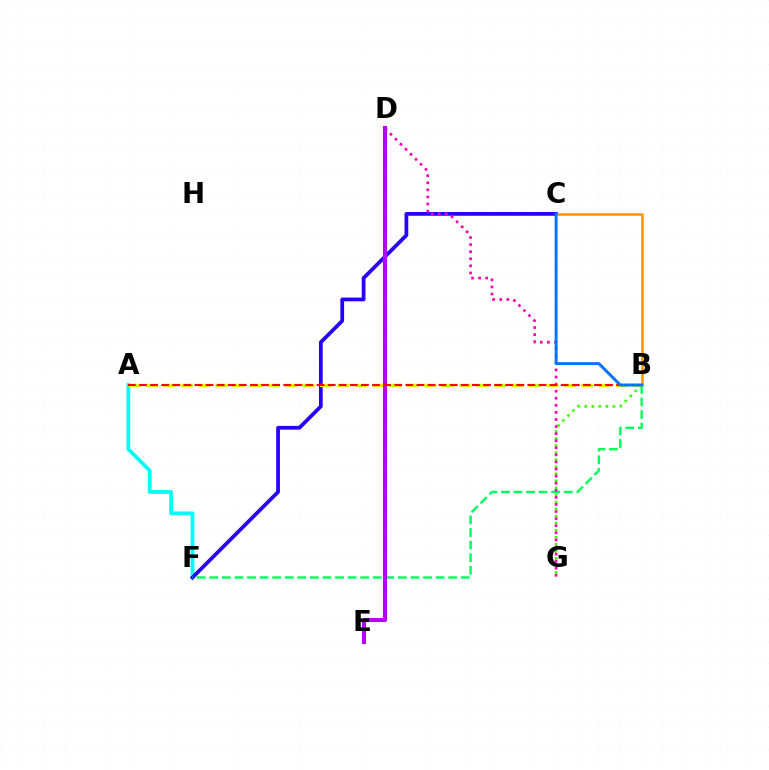{('A', 'F'): [{'color': '#00fff6', 'line_style': 'solid', 'thickness': 2.71}], ('B', 'G'): [{'color': '#3dff00', 'line_style': 'dotted', 'thickness': 1.92}], ('C', 'F'): [{'color': '#2500ff', 'line_style': 'solid', 'thickness': 2.7}], ('B', 'F'): [{'color': '#00ff5c', 'line_style': 'dashed', 'thickness': 1.71}], ('D', 'G'): [{'color': '#ff00ac', 'line_style': 'dotted', 'thickness': 1.92}], ('B', 'C'): [{'color': '#ff9400', 'line_style': 'solid', 'thickness': 1.84}, {'color': '#0074ff', 'line_style': 'solid', 'thickness': 2.1}], ('A', 'B'): [{'color': '#d1ff00', 'line_style': 'dashed', 'thickness': 2.36}, {'color': '#ff0000', 'line_style': 'dashed', 'thickness': 1.51}], ('D', 'E'): [{'color': '#b900ff', 'line_style': 'solid', 'thickness': 2.96}]}